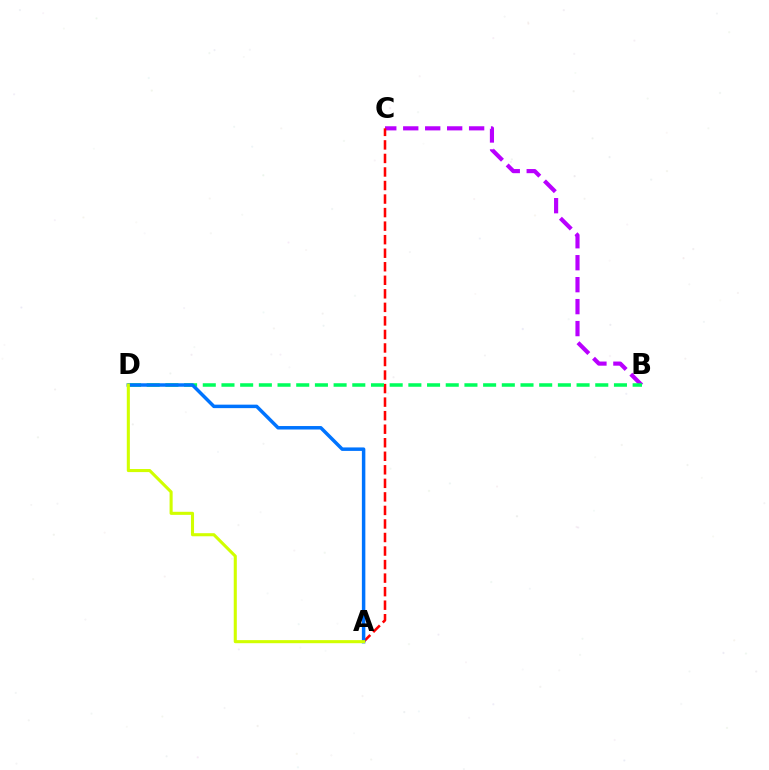{('B', 'C'): [{'color': '#b900ff', 'line_style': 'dashed', 'thickness': 2.98}], ('A', 'C'): [{'color': '#ff0000', 'line_style': 'dashed', 'thickness': 1.84}], ('B', 'D'): [{'color': '#00ff5c', 'line_style': 'dashed', 'thickness': 2.54}], ('A', 'D'): [{'color': '#0074ff', 'line_style': 'solid', 'thickness': 2.5}, {'color': '#d1ff00', 'line_style': 'solid', 'thickness': 2.22}]}